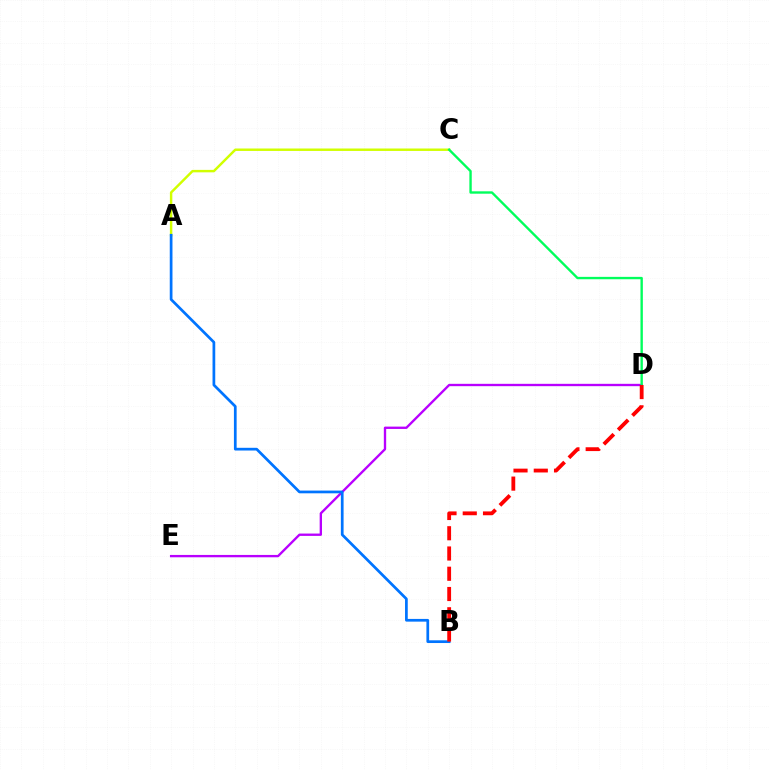{('D', 'E'): [{'color': '#b900ff', 'line_style': 'solid', 'thickness': 1.69}], ('A', 'C'): [{'color': '#d1ff00', 'line_style': 'solid', 'thickness': 1.76}], ('A', 'B'): [{'color': '#0074ff', 'line_style': 'solid', 'thickness': 1.96}], ('C', 'D'): [{'color': '#00ff5c', 'line_style': 'solid', 'thickness': 1.71}], ('B', 'D'): [{'color': '#ff0000', 'line_style': 'dashed', 'thickness': 2.75}]}